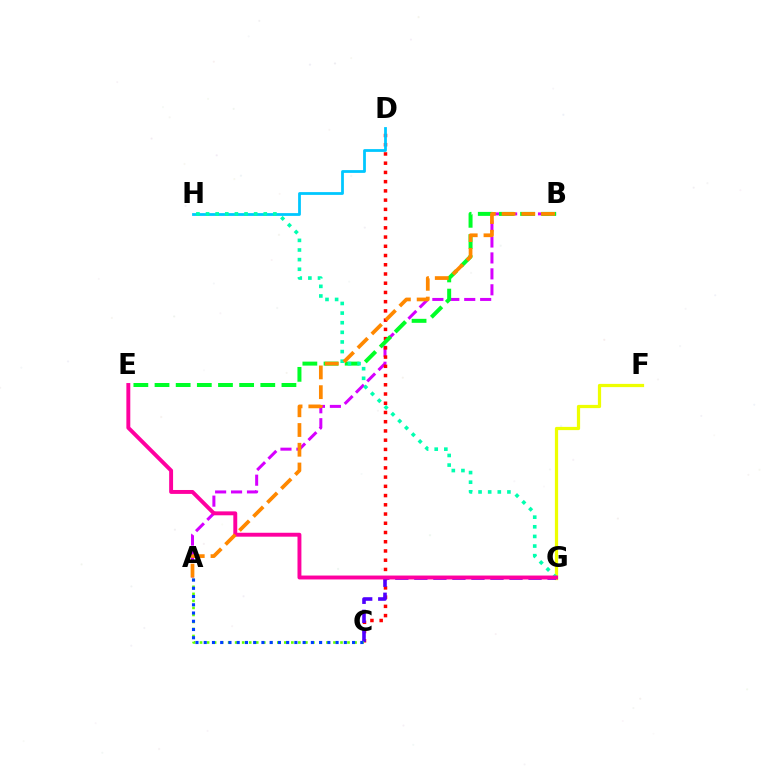{('A', 'B'): [{'color': '#d600ff', 'line_style': 'dashed', 'thickness': 2.16}, {'color': '#ff8800', 'line_style': 'dashed', 'thickness': 2.68}], ('C', 'D'): [{'color': '#ff0000', 'line_style': 'dotted', 'thickness': 2.51}], ('F', 'G'): [{'color': '#eeff00', 'line_style': 'solid', 'thickness': 2.33}], ('C', 'G'): [{'color': '#4f00ff', 'line_style': 'dashed', 'thickness': 2.59}], ('D', 'H'): [{'color': '#00c7ff', 'line_style': 'solid', 'thickness': 2.01}], ('B', 'E'): [{'color': '#00ff27', 'line_style': 'dashed', 'thickness': 2.87}], ('A', 'C'): [{'color': '#66ff00', 'line_style': 'dotted', 'thickness': 1.91}, {'color': '#003fff', 'line_style': 'dotted', 'thickness': 2.24}], ('G', 'H'): [{'color': '#00ffaf', 'line_style': 'dotted', 'thickness': 2.61}], ('E', 'G'): [{'color': '#ff00a0', 'line_style': 'solid', 'thickness': 2.82}]}